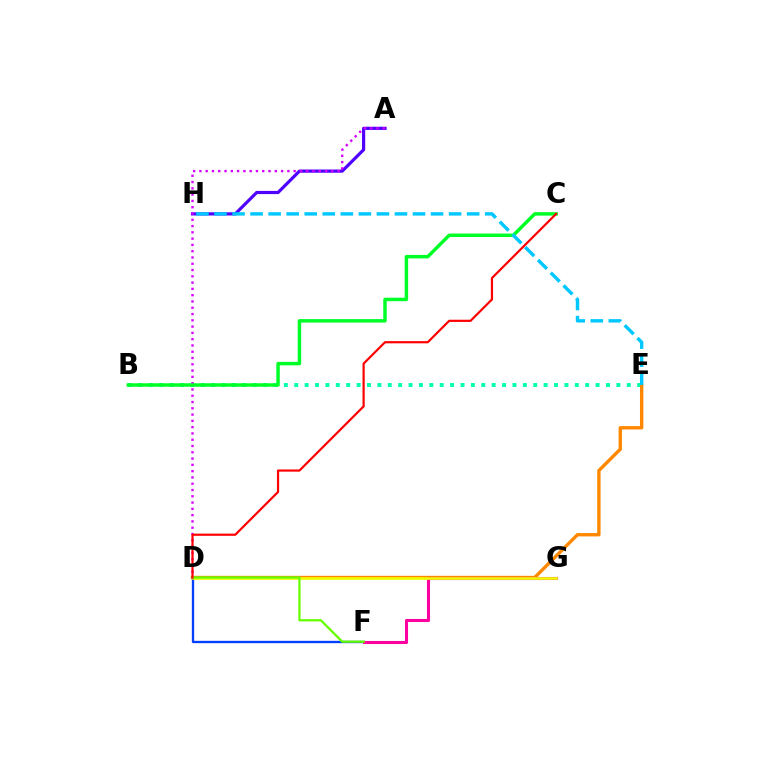{('B', 'E'): [{'color': '#00ffaf', 'line_style': 'dotted', 'thickness': 2.82}], ('D', 'E'): [{'color': '#ff8800', 'line_style': 'solid', 'thickness': 2.43}], ('D', 'F'): [{'color': '#003fff', 'line_style': 'solid', 'thickness': 1.68}, {'color': '#66ff00', 'line_style': 'solid', 'thickness': 1.64}], ('A', 'H'): [{'color': '#4f00ff', 'line_style': 'solid', 'thickness': 2.29}], ('F', 'G'): [{'color': '#ff00a0', 'line_style': 'solid', 'thickness': 2.21}], ('D', 'G'): [{'color': '#eeff00', 'line_style': 'solid', 'thickness': 1.92}], ('A', 'D'): [{'color': '#d600ff', 'line_style': 'dotted', 'thickness': 1.71}], ('B', 'C'): [{'color': '#00ff27', 'line_style': 'solid', 'thickness': 2.5}], ('E', 'H'): [{'color': '#00c7ff', 'line_style': 'dashed', 'thickness': 2.45}], ('C', 'D'): [{'color': '#ff0000', 'line_style': 'solid', 'thickness': 1.58}]}